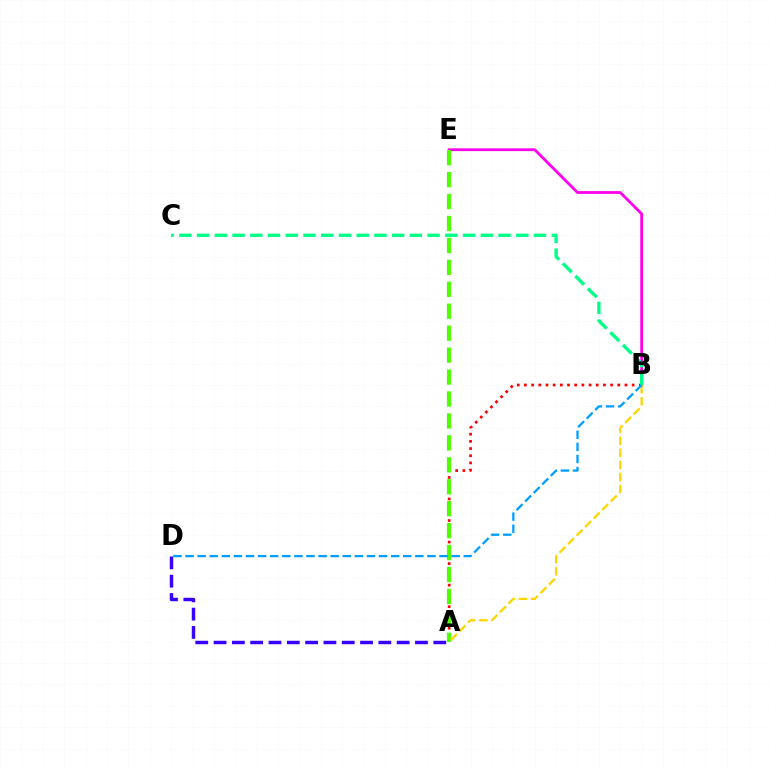{('B', 'E'): [{'color': '#ff00ed', 'line_style': 'solid', 'thickness': 2.01}], ('A', 'B'): [{'color': '#ff0000', 'line_style': 'dotted', 'thickness': 1.95}, {'color': '#ffd500', 'line_style': 'dashed', 'thickness': 1.64}], ('A', 'E'): [{'color': '#4fff00', 'line_style': 'dashed', 'thickness': 2.98}], ('A', 'D'): [{'color': '#3700ff', 'line_style': 'dashed', 'thickness': 2.49}], ('B', 'C'): [{'color': '#00ff86', 'line_style': 'dashed', 'thickness': 2.41}], ('B', 'D'): [{'color': '#009eff', 'line_style': 'dashed', 'thickness': 1.64}]}